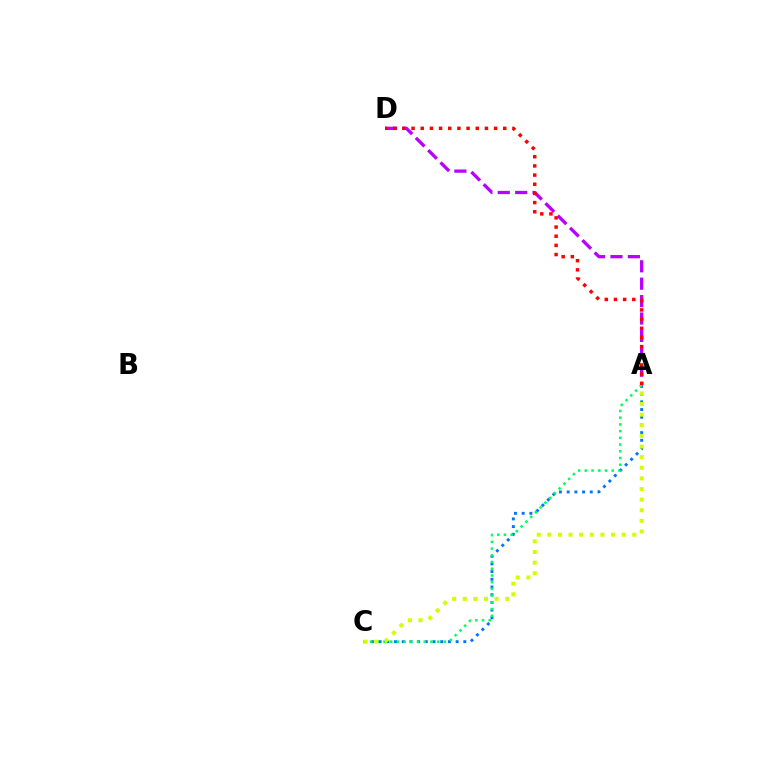{('A', 'C'): [{'color': '#0074ff', 'line_style': 'dotted', 'thickness': 2.09}, {'color': '#00ff5c', 'line_style': 'dotted', 'thickness': 1.82}, {'color': '#d1ff00', 'line_style': 'dotted', 'thickness': 2.89}], ('A', 'D'): [{'color': '#b900ff', 'line_style': 'dashed', 'thickness': 2.37}, {'color': '#ff0000', 'line_style': 'dotted', 'thickness': 2.49}]}